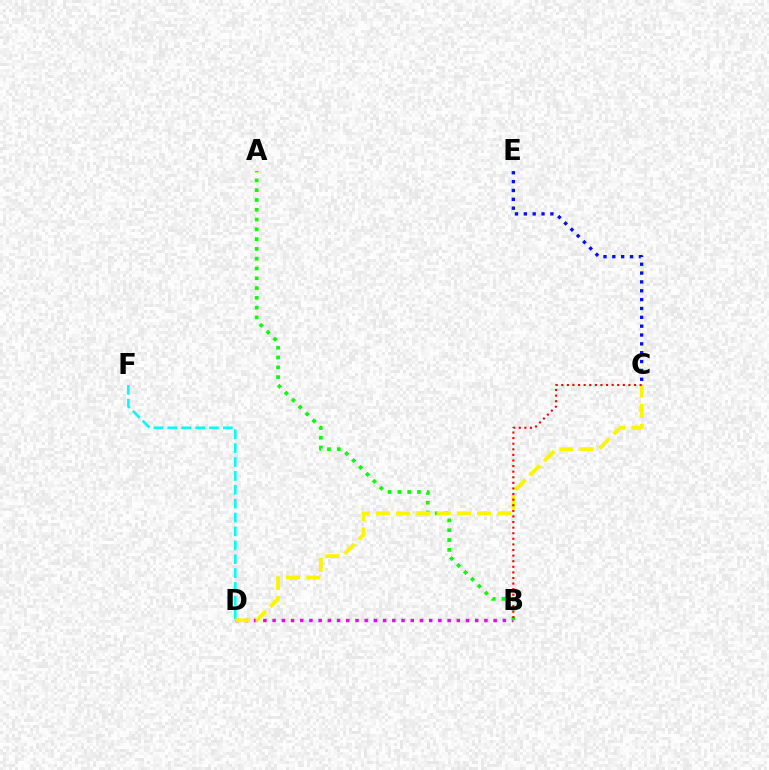{('B', 'D'): [{'color': '#ee00ff', 'line_style': 'dotted', 'thickness': 2.5}], ('D', 'F'): [{'color': '#00fff6', 'line_style': 'dashed', 'thickness': 1.89}], ('A', 'B'): [{'color': '#08ff00', 'line_style': 'dotted', 'thickness': 2.66}], ('C', 'D'): [{'color': '#fcf500', 'line_style': 'dashed', 'thickness': 2.75}], ('C', 'E'): [{'color': '#0010ff', 'line_style': 'dotted', 'thickness': 2.4}], ('B', 'C'): [{'color': '#ff0000', 'line_style': 'dotted', 'thickness': 1.52}]}